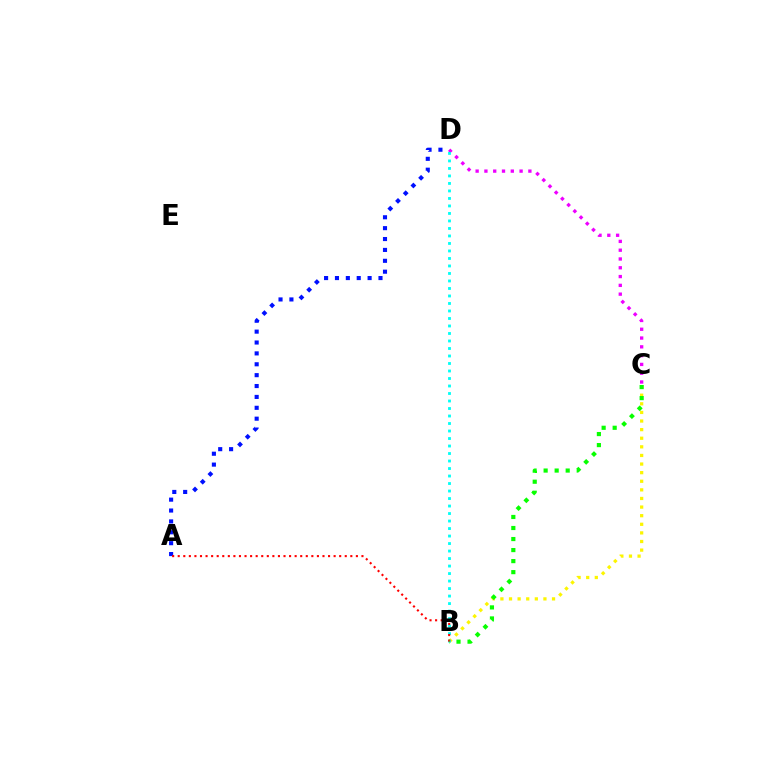{('B', 'C'): [{'color': '#fcf500', 'line_style': 'dotted', 'thickness': 2.34}, {'color': '#08ff00', 'line_style': 'dotted', 'thickness': 3.0}], ('C', 'D'): [{'color': '#ee00ff', 'line_style': 'dotted', 'thickness': 2.39}], ('B', 'D'): [{'color': '#00fff6', 'line_style': 'dotted', 'thickness': 2.04}], ('A', 'D'): [{'color': '#0010ff', 'line_style': 'dotted', 'thickness': 2.96}], ('A', 'B'): [{'color': '#ff0000', 'line_style': 'dotted', 'thickness': 1.51}]}